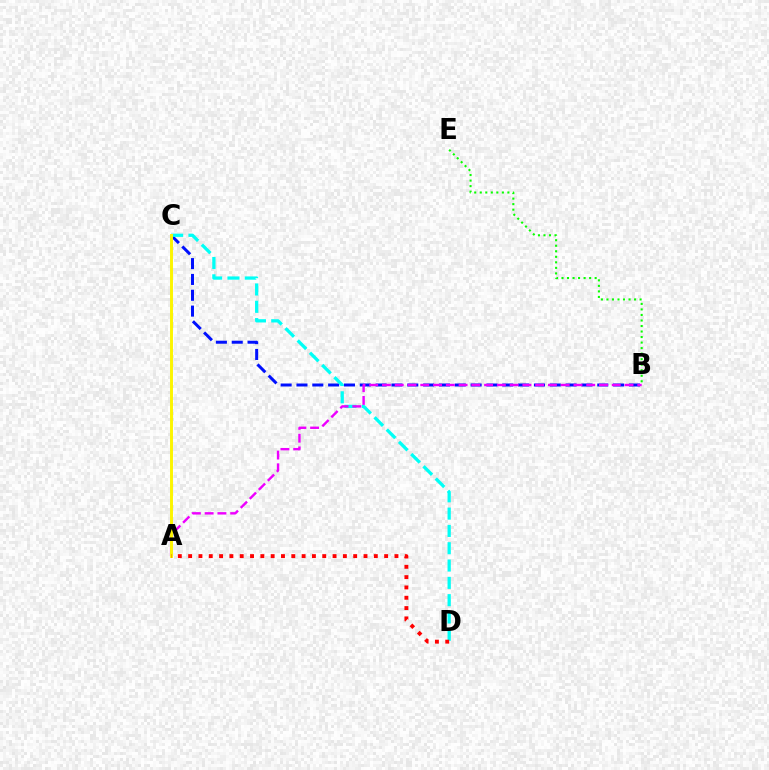{('B', 'C'): [{'color': '#0010ff', 'line_style': 'dashed', 'thickness': 2.15}], ('B', 'E'): [{'color': '#08ff00', 'line_style': 'dotted', 'thickness': 1.5}], ('C', 'D'): [{'color': '#00fff6', 'line_style': 'dashed', 'thickness': 2.35}], ('A', 'B'): [{'color': '#ee00ff', 'line_style': 'dashed', 'thickness': 1.73}], ('A', 'C'): [{'color': '#fcf500', 'line_style': 'solid', 'thickness': 2.11}], ('A', 'D'): [{'color': '#ff0000', 'line_style': 'dotted', 'thickness': 2.8}]}